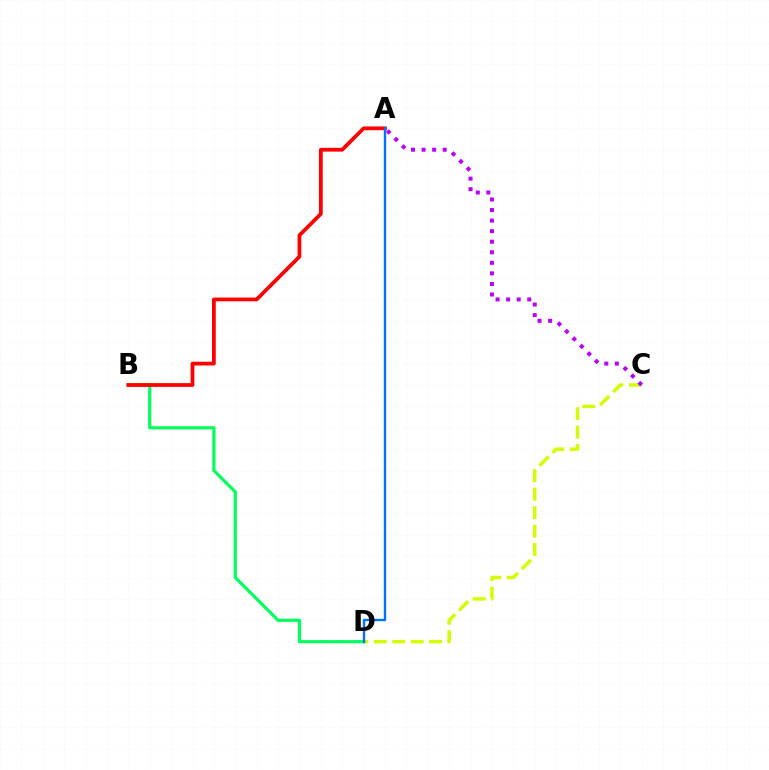{('C', 'D'): [{'color': '#d1ff00', 'line_style': 'dashed', 'thickness': 2.51}], ('A', 'C'): [{'color': '#b900ff', 'line_style': 'dotted', 'thickness': 2.87}], ('B', 'D'): [{'color': '#00ff5c', 'line_style': 'solid', 'thickness': 2.28}], ('A', 'B'): [{'color': '#ff0000', 'line_style': 'solid', 'thickness': 2.7}], ('A', 'D'): [{'color': '#0074ff', 'line_style': 'solid', 'thickness': 1.72}]}